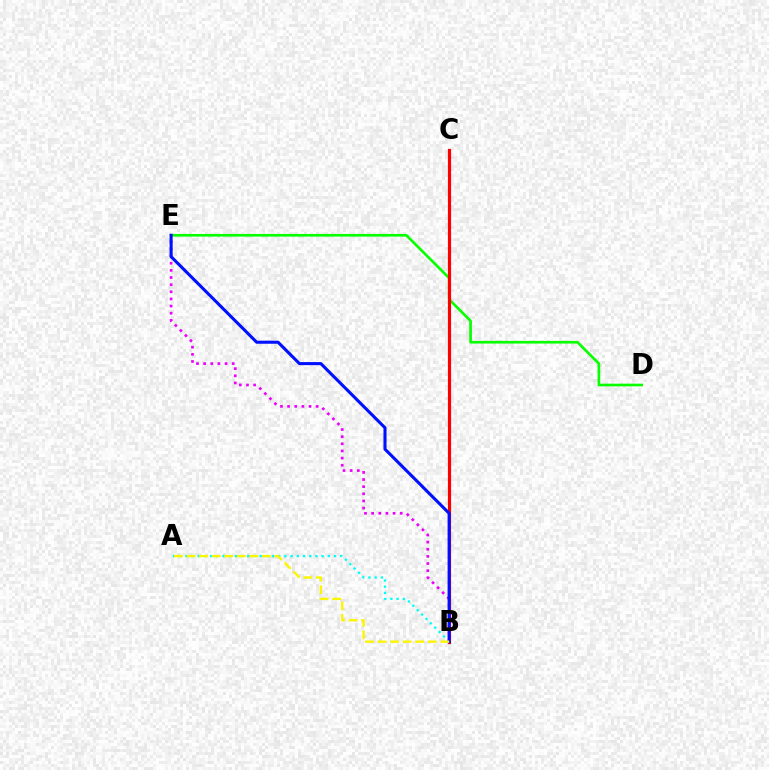{('B', 'E'): [{'color': '#ee00ff', 'line_style': 'dotted', 'thickness': 1.94}, {'color': '#0010ff', 'line_style': 'solid', 'thickness': 2.21}], ('D', 'E'): [{'color': '#08ff00', 'line_style': 'solid', 'thickness': 1.91}], ('B', 'C'): [{'color': '#ff0000', 'line_style': 'solid', 'thickness': 2.29}], ('A', 'B'): [{'color': '#00fff6', 'line_style': 'dotted', 'thickness': 1.68}, {'color': '#fcf500', 'line_style': 'dashed', 'thickness': 1.71}]}